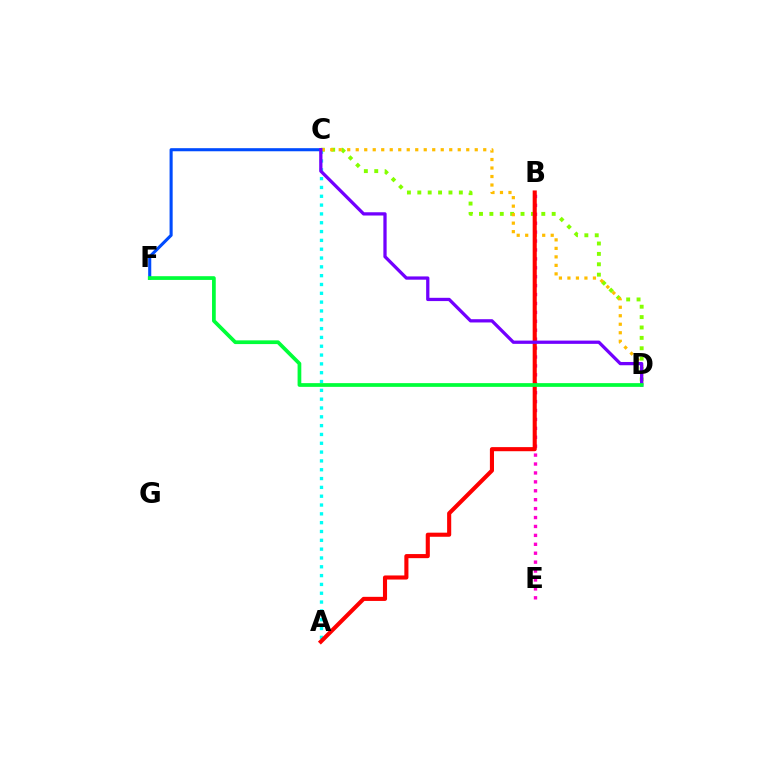{('C', 'D'): [{'color': '#84ff00', 'line_style': 'dotted', 'thickness': 2.82}, {'color': '#ffbd00', 'line_style': 'dotted', 'thickness': 2.31}, {'color': '#7200ff', 'line_style': 'solid', 'thickness': 2.35}], ('A', 'C'): [{'color': '#00fff6', 'line_style': 'dotted', 'thickness': 2.4}], ('C', 'F'): [{'color': '#004bff', 'line_style': 'solid', 'thickness': 2.22}], ('B', 'E'): [{'color': '#ff00cf', 'line_style': 'dotted', 'thickness': 2.42}], ('A', 'B'): [{'color': '#ff0000', 'line_style': 'solid', 'thickness': 2.95}], ('D', 'F'): [{'color': '#00ff39', 'line_style': 'solid', 'thickness': 2.68}]}